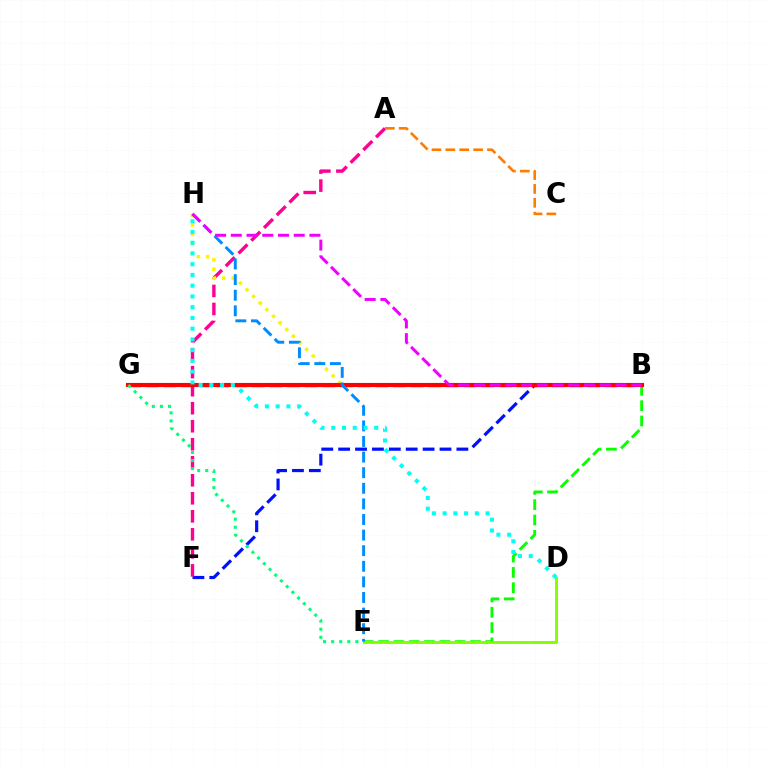{('B', 'F'): [{'color': '#0010ff', 'line_style': 'dashed', 'thickness': 2.29}], ('A', 'F'): [{'color': '#ff0094', 'line_style': 'dashed', 'thickness': 2.45}], ('B', 'H'): [{'color': '#fcf500', 'line_style': 'dotted', 'thickness': 2.55}, {'color': '#ee00ff', 'line_style': 'dashed', 'thickness': 2.14}], ('B', 'E'): [{'color': '#08ff00', 'line_style': 'dashed', 'thickness': 2.08}], ('B', 'G'): [{'color': '#7200ff', 'line_style': 'dashed', 'thickness': 2.4}, {'color': '#ff0000', 'line_style': 'solid', 'thickness': 2.97}], ('D', 'E'): [{'color': '#84ff00', 'line_style': 'solid', 'thickness': 2.11}], ('E', 'G'): [{'color': '#00ff74', 'line_style': 'dotted', 'thickness': 2.2}], ('E', 'H'): [{'color': '#008cff', 'line_style': 'dashed', 'thickness': 2.12}], ('D', 'H'): [{'color': '#00fff6', 'line_style': 'dotted', 'thickness': 2.92}], ('A', 'C'): [{'color': '#ff7c00', 'line_style': 'dashed', 'thickness': 1.89}]}